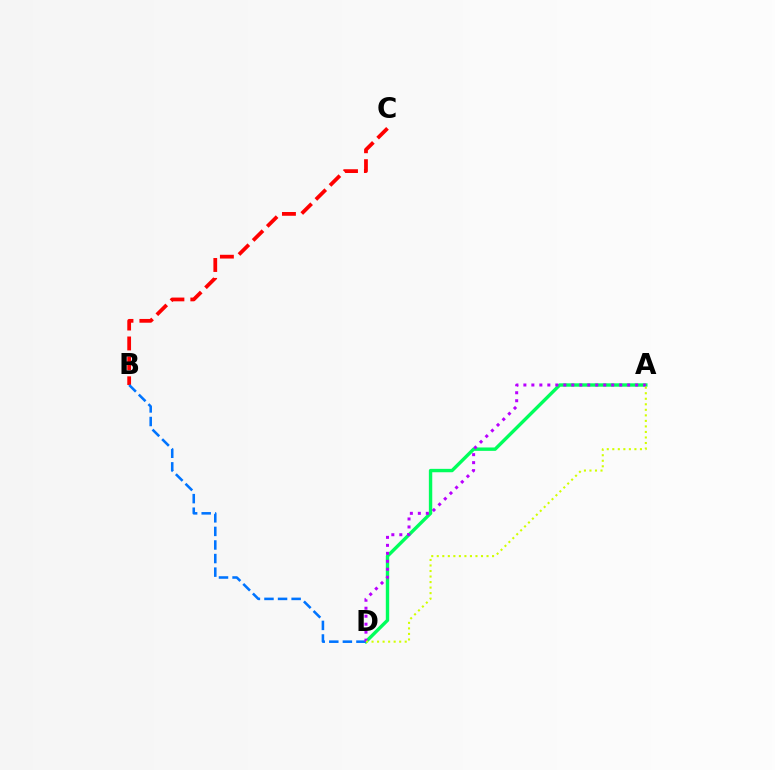{('B', 'C'): [{'color': '#ff0000', 'line_style': 'dashed', 'thickness': 2.71}], ('A', 'D'): [{'color': '#00ff5c', 'line_style': 'solid', 'thickness': 2.44}, {'color': '#b900ff', 'line_style': 'dotted', 'thickness': 2.17}, {'color': '#d1ff00', 'line_style': 'dotted', 'thickness': 1.5}], ('B', 'D'): [{'color': '#0074ff', 'line_style': 'dashed', 'thickness': 1.84}]}